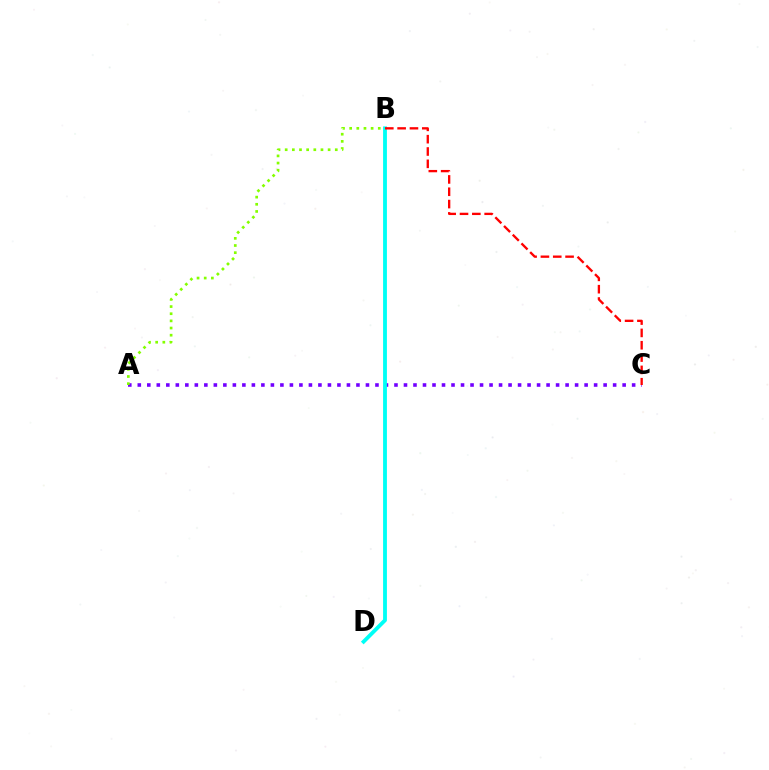{('A', 'C'): [{'color': '#7200ff', 'line_style': 'dotted', 'thickness': 2.58}], ('B', 'D'): [{'color': '#00fff6', 'line_style': 'solid', 'thickness': 2.75}], ('B', 'C'): [{'color': '#ff0000', 'line_style': 'dashed', 'thickness': 1.67}], ('A', 'B'): [{'color': '#84ff00', 'line_style': 'dotted', 'thickness': 1.94}]}